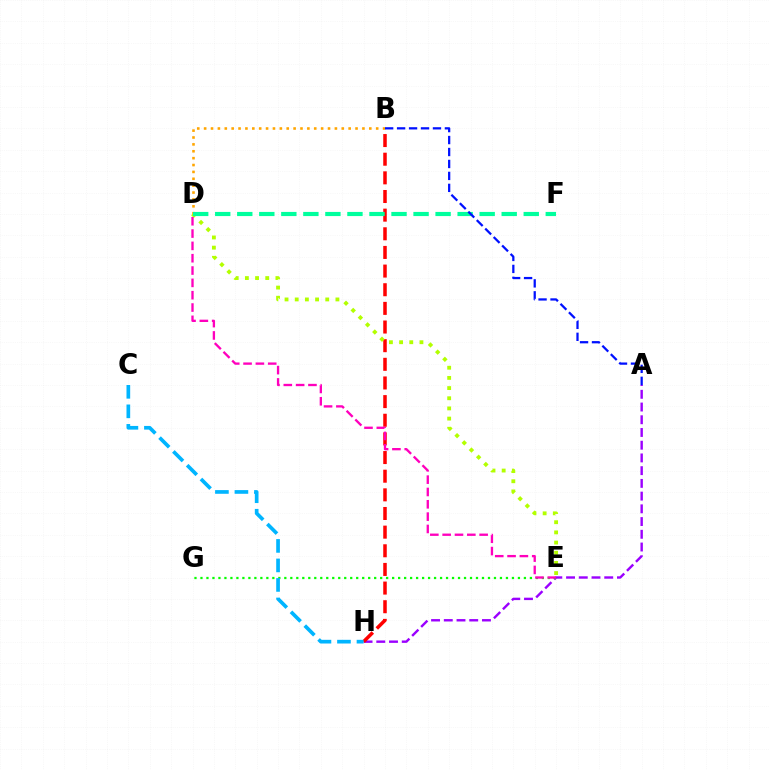{('B', 'D'): [{'color': '#ffa500', 'line_style': 'dotted', 'thickness': 1.87}], ('A', 'H'): [{'color': '#9b00ff', 'line_style': 'dashed', 'thickness': 1.73}], ('E', 'G'): [{'color': '#08ff00', 'line_style': 'dotted', 'thickness': 1.63}], ('B', 'H'): [{'color': '#ff0000', 'line_style': 'dashed', 'thickness': 2.53}], ('D', 'E'): [{'color': '#b3ff00', 'line_style': 'dotted', 'thickness': 2.76}, {'color': '#ff00bd', 'line_style': 'dashed', 'thickness': 1.67}], ('D', 'F'): [{'color': '#00ff9d', 'line_style': 'dashed', 'thickness': 2.99}], ('C', 'H'): [{'color': '#00b5ff', 'line_style': 'dashed', 'thickness': 2.65}], ('A', 'B'): [{'color': '#0010ff', 'line_style': 'dashed', 'thickness': 1.62}]}